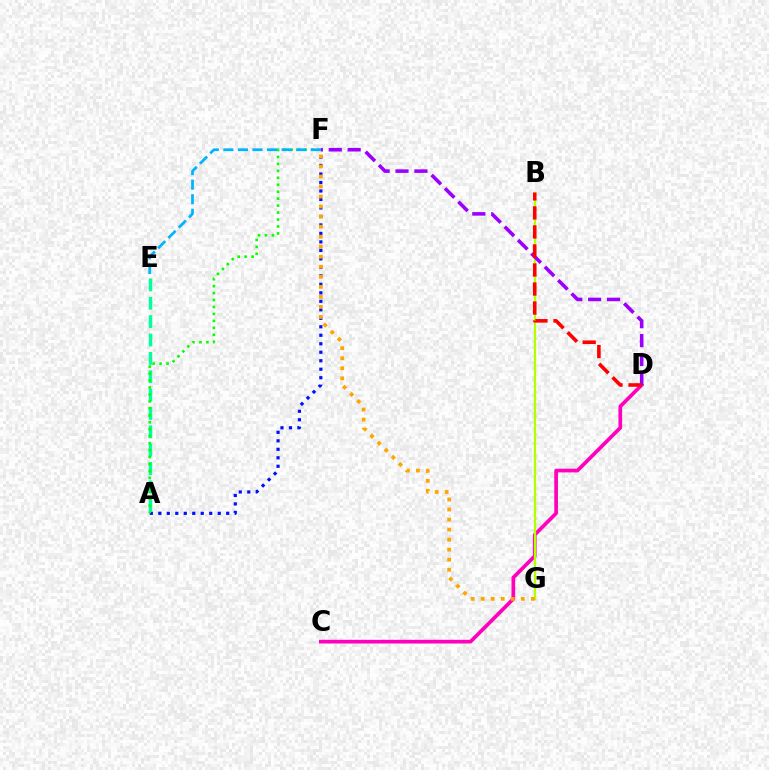{('C', 'D'): [{'color': '#ff00bd', 'line_style': 'solid', 'thickness': 2.66}], ('A', 'F'): [{'color': '#0010ff', 'line_style': 'dotted', 'thickness': 2.31}, {'color': '#08ff00', 'line_style': 'dotted', 'thickness': 1.89}], ('B', 'G'): [{'color': '#b3ff00', 'line_style': 'solid', 'thickness': 1.62}], ('A', 'E'): [{'color': '#00ff9d', 'line_style': 'dashed', 'thickness': 2.49}], ('F', 'G'): [{'color': '#ffa500', 'line_style': 'dotted', 'thickness': 2.73}], ('D', 'F'): [{'color': '#9b00ff', 'line_style': 'dashed', 'thickness': 2.57}], ('E', 'F'): [{'color': '#00b5ff', 'line_style': 'dashed', 'thickness': 1.98}], ('B', 'D'): [{'color': '#ff0000', 'line_style': 'dashed', 'thickness': 2.58}]}